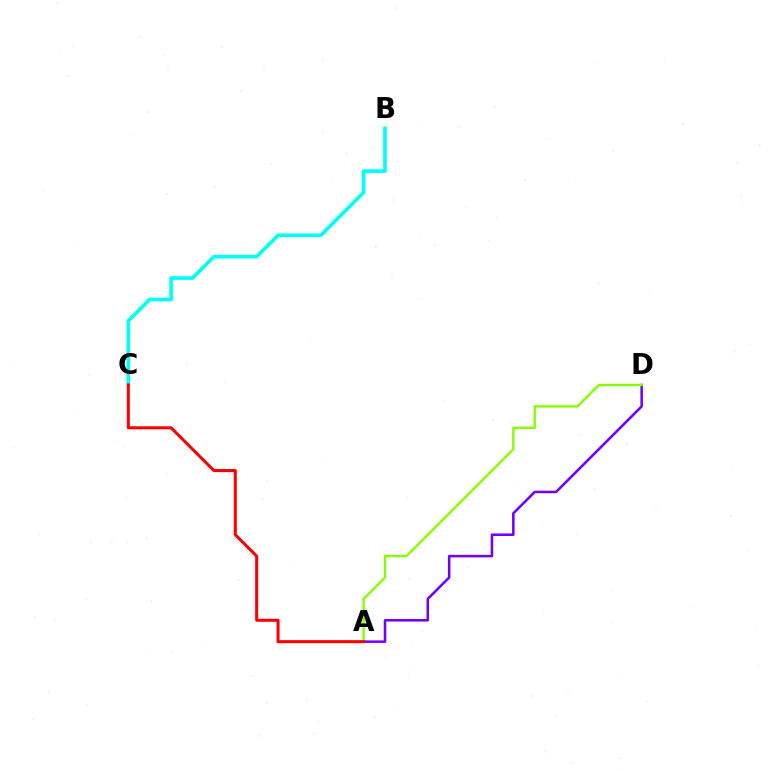{('B', 'C'): [{'color': '#00fff6', 'line_style': 'solid', 'thickness': 2.64}], ('A', 'D'): [{'color': '#7200ff', 'line_style': 'solid', 'thickness': 1.83}, {'color': '#84ff00', 'line_style': 'solid', 'thickness': 1.72}], ('A', 'C'): [{'color': '#ff0000', 'line_style': 'solid', 'thickness': 2.18}]}